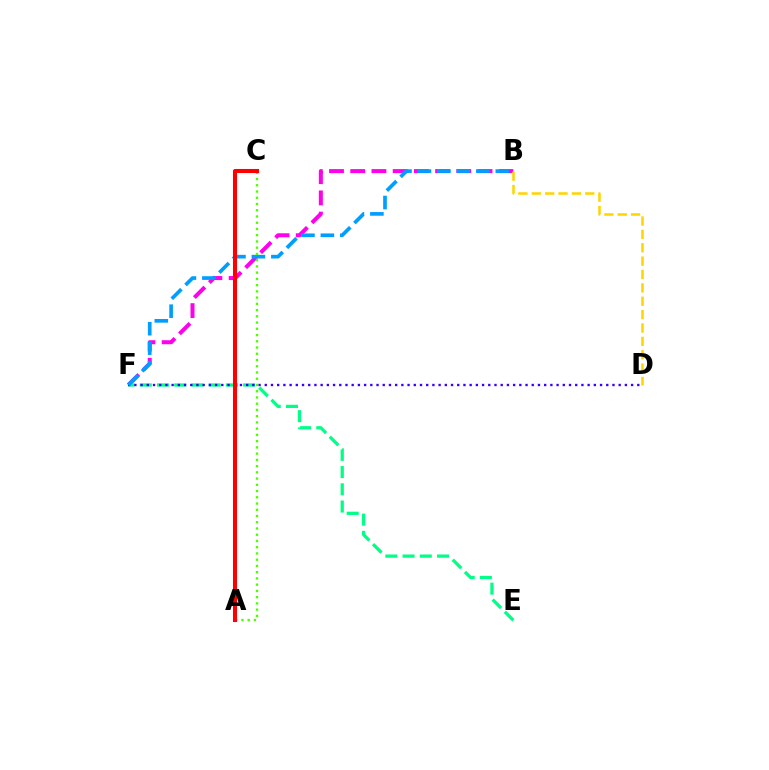{('B', 'F'): [{'color': '#ff00ed', 'line_style': 'dashed', 'thickness': 2.88}, {'color': '#009eff', 'line_style': 'dashed', 'thickness': 2.64}], ('E', 'F'): [{'color': '#00ff86', 'line_style': 'dashed', 'thickness': 2.34}], ('B', 'D'): [{'color': '#ffd500', 'line_style': 'dashed', 'thickness': 1.82}], ('D', 'F'): [{'color': '#3700ff', 'line_style': 'dotted', 'thickness': 1.69}], ('A', 'C'): [{'color': '#4fff00', 'line_style': 'dotted', 'thickness': 1.7}, {'color': '#ff0000', 'line_style': 'solid', 'thickness': 2.93}]}